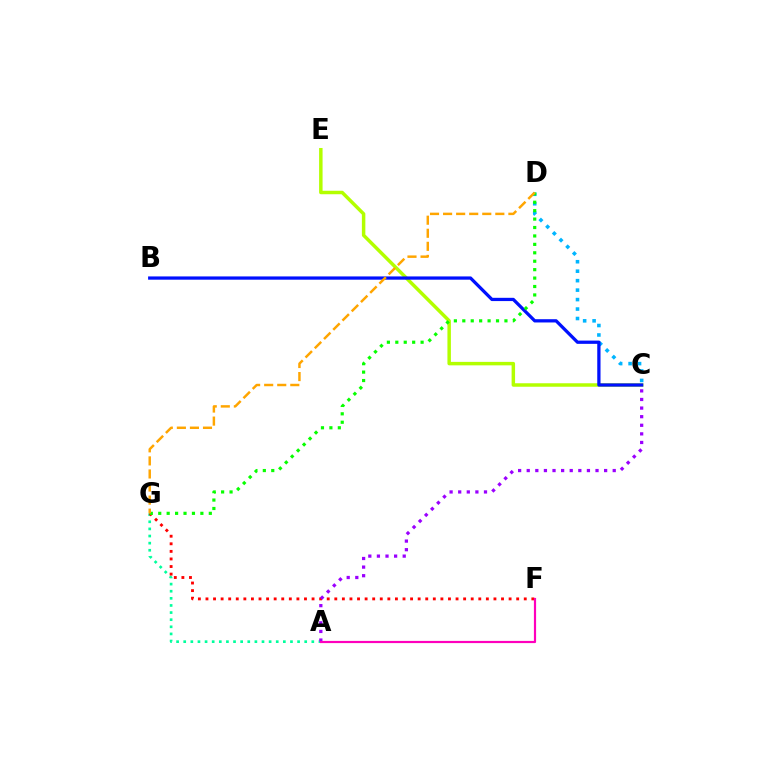{('A', 'G'): [{'color': '#00ff9d', 'line_style': 'dotted', 'thickness': 1.93}], ('C', 'E'): [{'color': '#b3ff00', 'line_style': 'solid', 'thickness': 2.5}], ('C', 'D'): [{'color': '#00b5ff', 'line_style': 'dotted', 'thickness': 2.57}], ('F', 'G'): [{'color': '#ff0000', 'line_style': 'dotted', 'thickness': 2.06}], ('A', 'C'): [{'color': '#9b00ff', 'line_style': 'dotted', 'thickness': 2.34}], ('B', 'C'): [{'color': '#0010ff', 'line_style': 'solid', 'thickness': 2.35}], ('D', 'G'): [{'color': '#08ff00', 'line_style': 'dotted', 'thickness': 2.29}, {'color': '#ffa500', 'line_style': 'dashed', 'thickness': 1.77}], ('A', 'F'): [{'color': '#ff00bd', 'line_style': 'solid', 'thickness': 1.58}]}